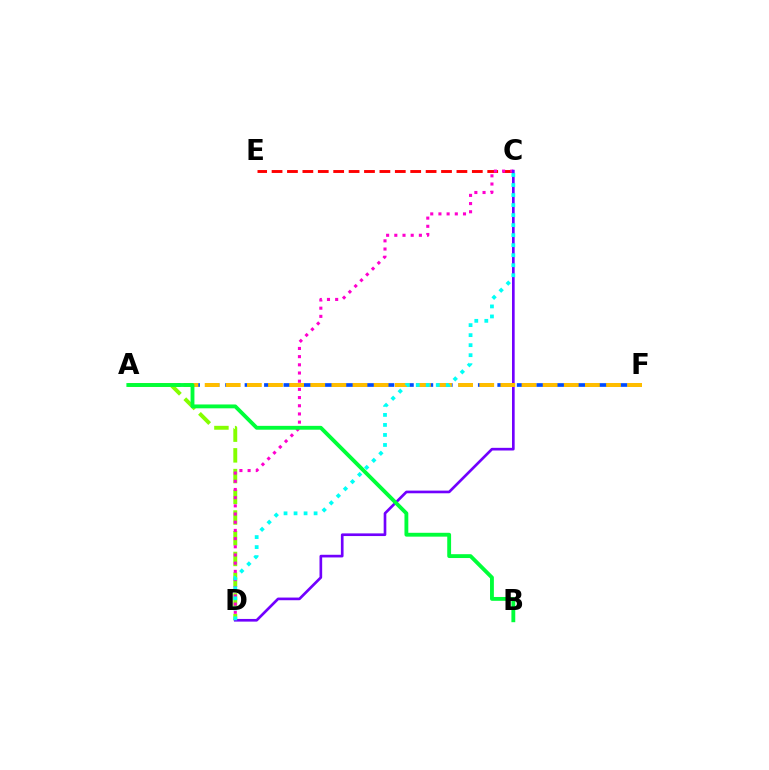{('A', 'F'): [{'color': '#004bff', 'line_style': 'dashed', 'thickness': 2.64}, {'color': '#ffbd00', 'line_style': 'dashed', 'thickness': 2.87}], ('C', 'E'): [{'color': '#ff0000', 'line_style': 'dashed', 'thickness': 2.09}], ('A', 'D'): [{'color': '#84ff00', 'line_style': 'dashed', 'thickness': 2.81}], ('C', 'D'): [{'color': '#ff00cf', 'line_style': 'dotted', 'thickness': 2.22}, {'color': '#7200ff', 'line_style': 'solid', 'thickness': 1.92}, {'color': '#00fff6', 'line_style': 'dotted', 'thickness': 2.72}], ('A', 'B'): [{'color': '#00ff39', 'line_style': 'solid', 'thickness': 2.77}]}